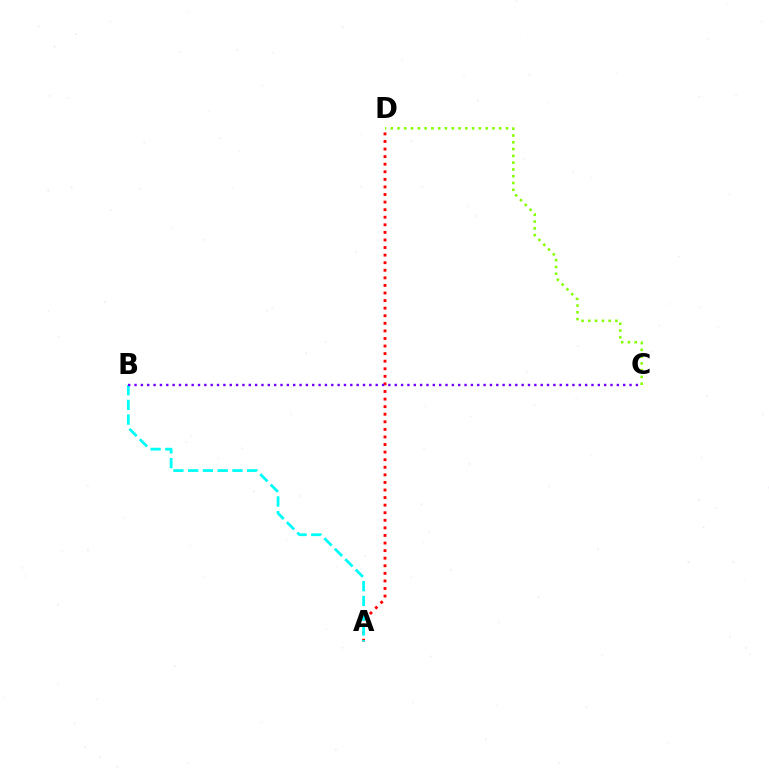{('A', 'D'): [{'color': '#ff0000', 'line_style': 'dotted', 'thickness': 2.06}], ('C', 'D'): [{'color': '#84ff00', 'line_style': 'dotted', 'thickness': 1.84}], ('A', 'B'): [{'color': '#00fff6', 'line_style': 'dashed', 'thickness': 2.0}], ('B', 'C'): [{'color': '#7200ff', 'line_style': 'dotted', 'thickness': 1.72}]}